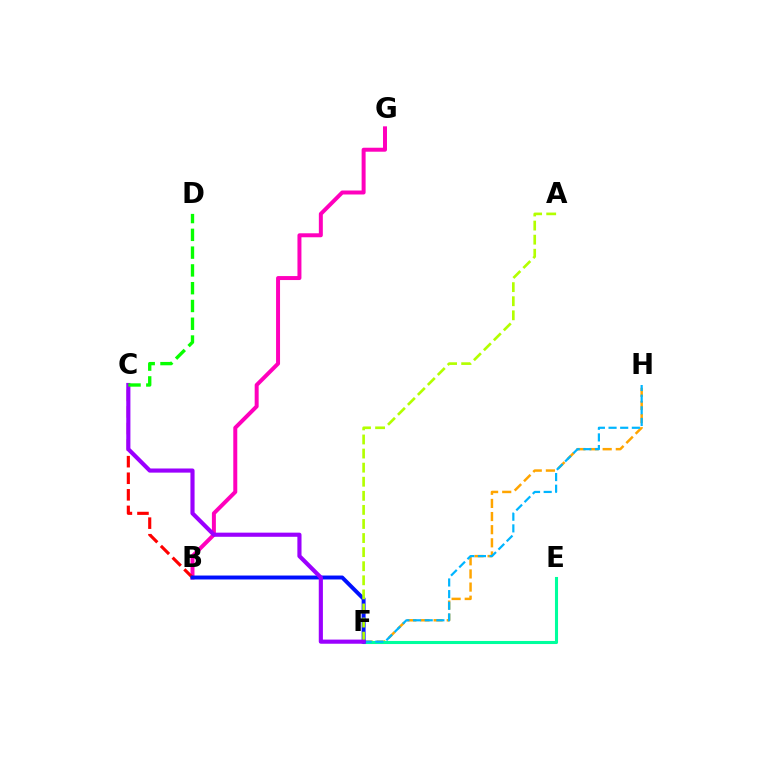{('B', 'G'): [{'color': '#ff00bd', 'line_style': 'solid', 'thickness': 2.87}], ('F', 'H'): [{'color': '#ffa500', 'line_style': 'dashed', 'thickness': 1.78}, {'color': '#00b5ff', 'line_style': 'dashed', 'thickness': 1.58}], ('B', 'C'): [{'color': '#ff0000', 'line_style': 'dashed', 'thickness': 2.25}], ('E', 'F'): [{'color': '#00ff9d', 'line_style': 'solid', 'thickness': 2.22}], ('B', 'F'): [{'color': '#0010ff', 'line_style': 'solid', 'thickness': 2.83}], ('A', 'F'): [{'color': '#b3ff00', 'line_style': 'dashed', 'thickness': 1.91}], ('C', 'F'): [{'color': '#9b00ff', 'line_style': 'solid', 'thickness': 2.98}], ('C', 'D'): [{'color': '#08ff00', 'line_style': 'dashed', 'thickness': 2.42}]}